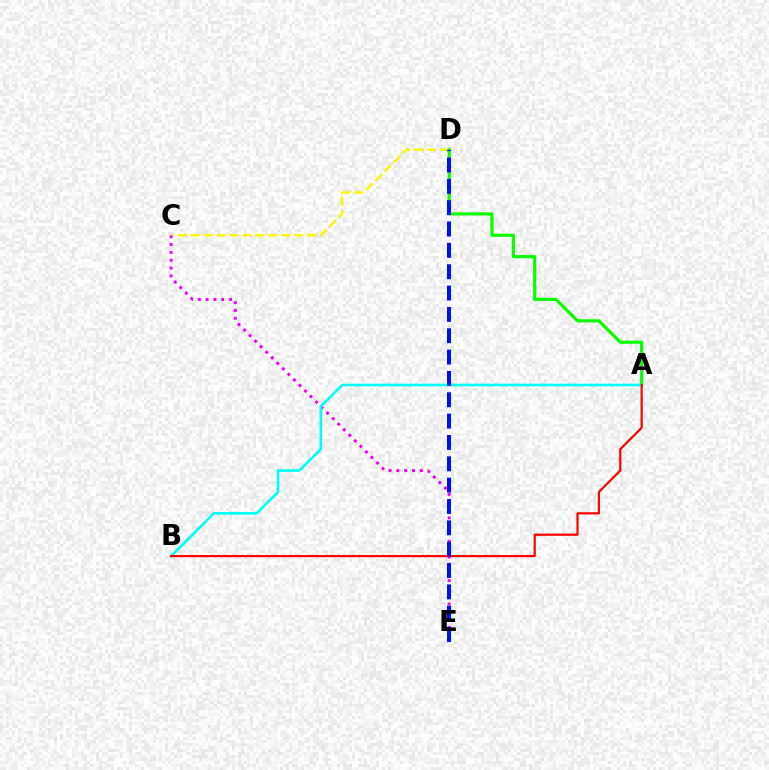{('C', 'D'): [{'color': '#fcf500', 'line_style': 'dashed', 'thickness': 1.76}], ('C', 'E'): [{'color': '#ee00ff', 'line_style': 'dotted', 'thickness': 2.13}], ('A', 'D'): [{'color': '#08ff00', 'line_style': 'solid', 'thickness': 2.29}], ('A', 'B'): [{'color': '#00fff6', 'line_style': 'solid', 'thickness': 1.89}, {'color': '#ff0000', 'line_style': 'solid', 'thickness': 1.58}], ('D', 'E'): [{'color': '#0010ff', 'line_style': 'dashed', 'thickness': 2.9}]}